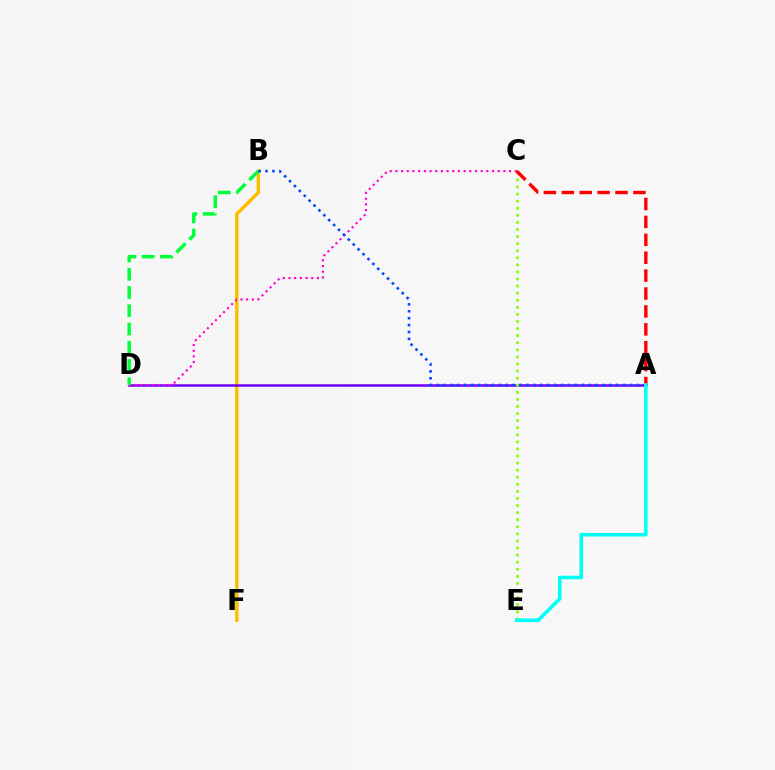{('B', 'F'): [{'color': '#ffbd00', 'line_style': 'solid', 'thickness': 2.46}], ('A', 'D'): [{'color': '#7200ff', 'line_style': 'solid', 'thickness': 1.81}], ('C', 'D'): [{'color': '#ff00cf', 'line_style': 'dotted', 'thickness': 1.54}], ('C', 'E'): [{'color': '#84ff00', 'line_style': 'dotted', 'thickness': 1.92}], ('B', 'D'): [{'color': '#00ff39', 'line_style': 'dashed', 'thickness': 2.48}], ('A', 'C'): [{'color': '#ff0000', 'line_style': 'dashed', 'thickness': 2.43}], ('A', 'B'): [{'color': '#004bff', 'line_style': 'dotted', 'thickness': 1.88}], ('A', 'E'): [{'color': '#00fff6', 'line_style': 'solid', 'thickness': 2.56}]}